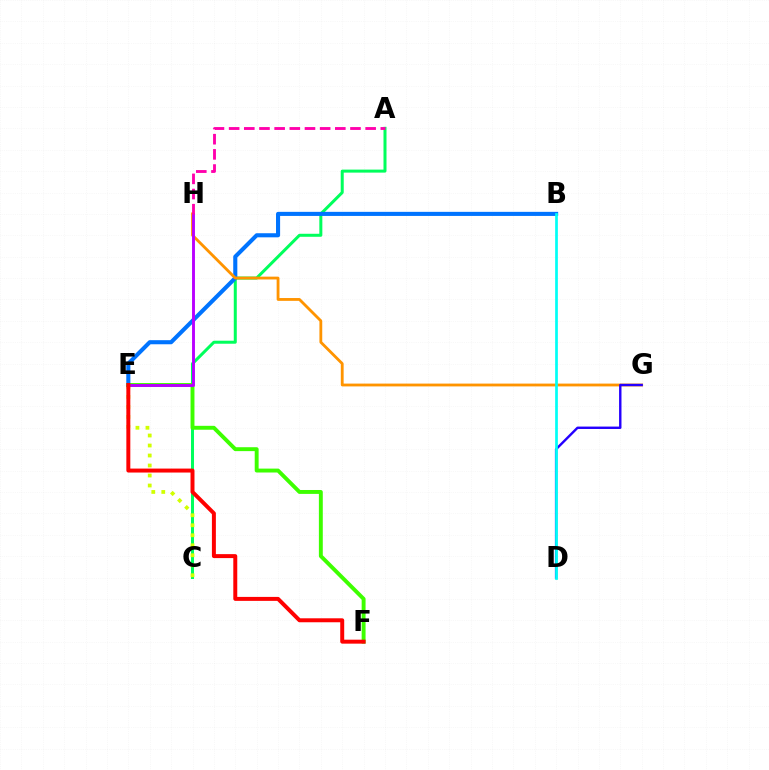{('A', 'C'): [{'color': '#00ff5c', 'line_style': 'solid', 'thickness': 2.17}], ('C', 'E'): [{'color': '#d1ff00', 'line_style': 'dotted', 'thickness': 2.72}], ('B', 'E'): [{'color': '#0074ff', 'line_style': 'solid', 'thickness': 2.94}], ('E', 'F'): [{'color': '#3dff00', 'line_style': 'solid', 'thickness': 2.81}, {'color': '#ff0000', 'line_style': 'solid', 'thickness': 2.85}], ('G', 'H'): [{'color': '#ff9400', 'line_style': 'solid', 'thickness': 2.03}], ('E', 'H'): [{'color': '#b900ff', 'line_style': 'solid', 'thickness': 2.1}], ('D', 'G'): [{'color': '#2500ff', 'line_style': 'solid', 'thickness': 1.73}], ('B', 'D'): [{'color': '#00fff6', 'line_style': 'solid', 'thickness': 1.95}], ('A', 'H'): [{'color': '#ff00ac', 'line_style': 'dashed', 'thickness': 2.06}]}